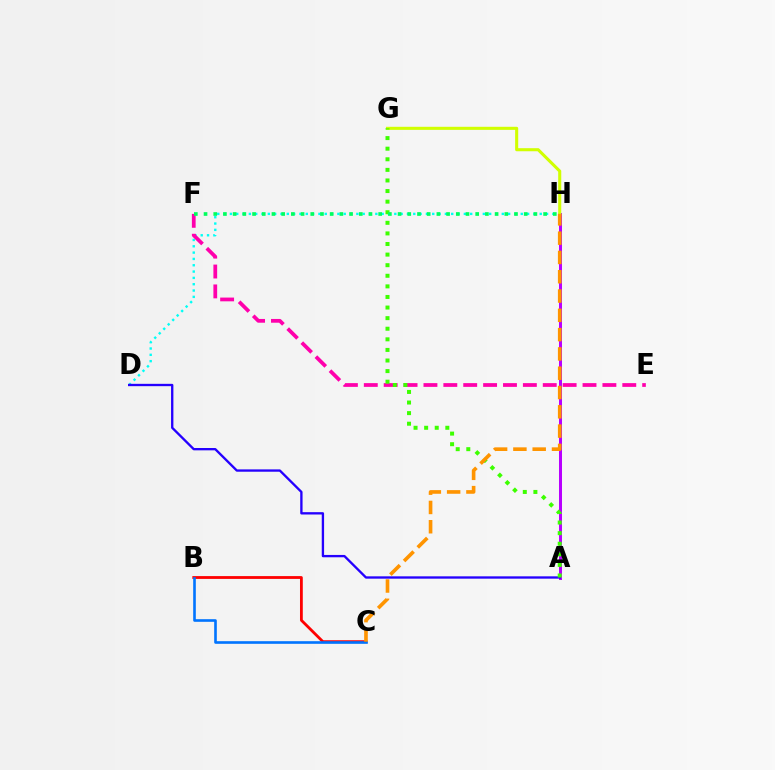{('D', 'H'): [{'color': '#00fff6', 'line_style': 'dotted', 'thickness': 1.72}], ('A', 'H'): [{'color': '#b900ff', 'line_style': 'solid', 'thickness': 2.16}], ('G', 'H'): [{'color': '#d1ff00', 'line_style': 'solid', 'thickness': 2.21}], ('E', 'F'): [{'color': '#ff00ac', 'line_style': 'dashed', 'thickness': 2.7}], ('B', 'C'): [{'color': '#ff0000', 'line_style': 'solid', 'thickness': 2.02}, {'color': '#0074ff', 'line_style': 'solid', 'thickness': 1.89}], ('A', 'D'): [{'color': '#2500ff', 'line_style': 'solid', 'thickness': 1.68}], ('A', 'G'): [{'color': '#3dff00', 'line_style': 'dotted', 'thickness': 2.88}], ('C', 'H'): [{'color': '#ff9400', 'line_style': 'dashed', 'thickness': 2.62}], ('F', 'H'): [{'color': '#00ff5c', 'line_style': 'dotted', 'thickness': 2.64}]}